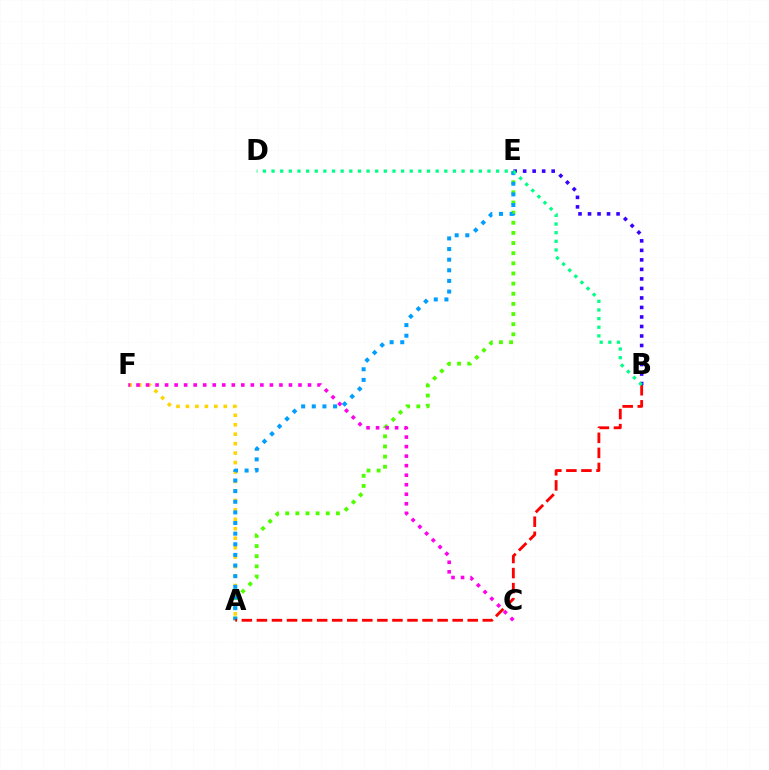{('A', 'E'): [{'color': '#4fff00', 'line_style': 'dotted', 'thickness': 2.76}, {'color': '#009eff', 'line_style': 'dotted', 'thickness': 2.89}], ('A', 'F'): [{'color': '#ffd500', 'line_style': 'dotted', 'thickness': 2.57}], ('C', 'F'): [{'color': '#ff00ed', 'line_style': 'dotted', 'thickness': 2.59}], ('B', 'E'): [{'color': '#3700ff', 'line_style': 'dotted', 'thickness': 2.58}], ('A', 'B'): [{'color': '#ff0000', 'line_style': 'dashed', 'thickness': 2.05}], ('B', 'D'): [{'color': '#00ff86', 'line_style': 'dotted', 'thickness': 2.35}]}